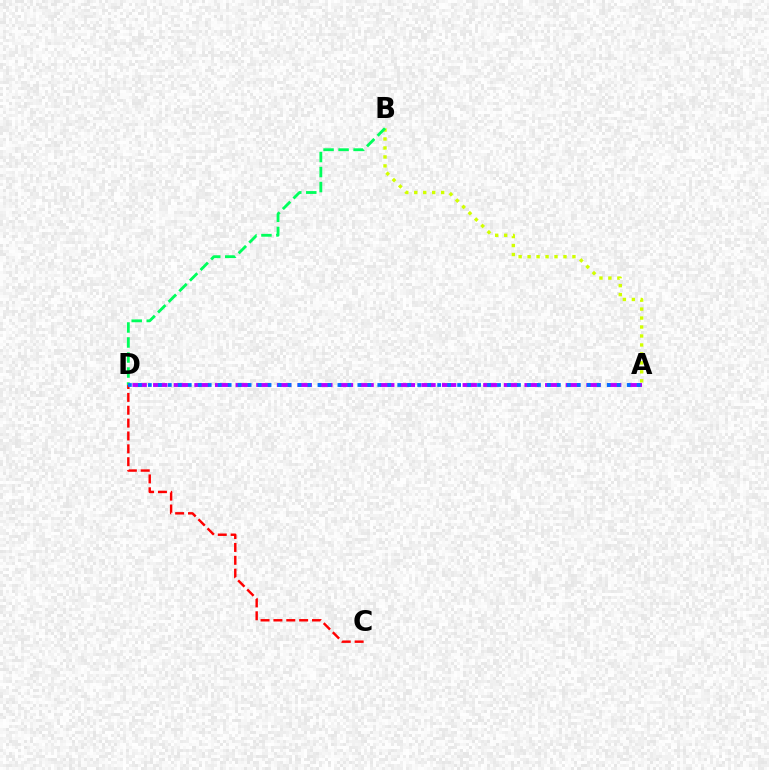{('A', 'B'): [{'color': '#d1ff00', 'line_style': 'dotted', 'thickness': 2.44}], ('A', 'D'): [{'color': '#b900ff', 'line_style': 'dashed', 'thickness': 2.8}, {'color': '#0074ff', 'line_style': 'dotted', 'thickness': 2.71}], ('C', 'D'): [{'color': '#ff0000', 'line_style': 'dashed', 'thickness': 1.75}], ('B', 'D'): [{'color': '#00ff5c', 'line_style': 'dashed', 'thickness': 2.04}]}